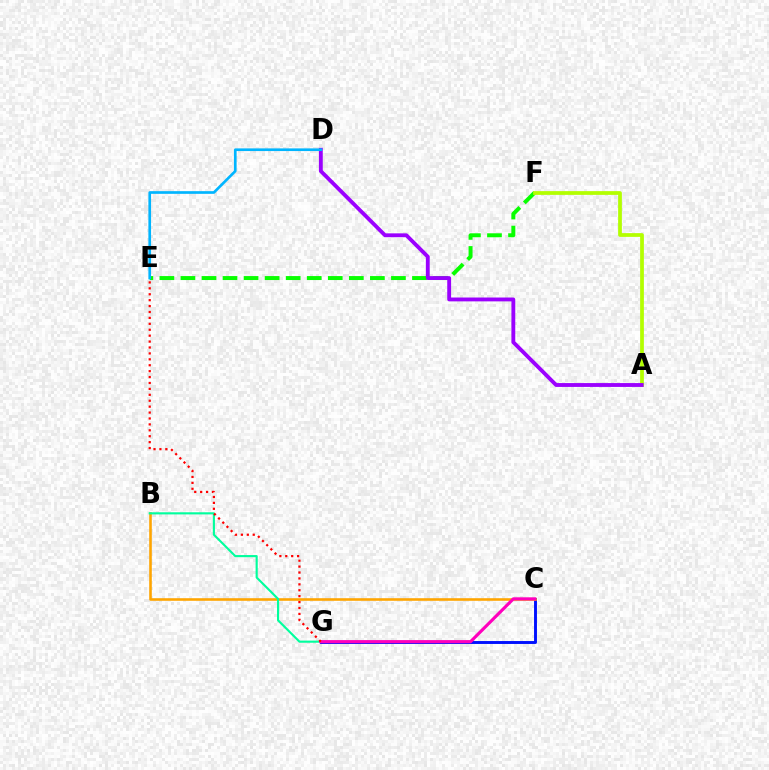{('C', 'G'): [{'color': '#0010ff', 'line_style': 'solid', 'thickness': 2.1}, {'color': '#ff00bd', 'line_style': 'solid', 'thickness': 2.27}], ('E', 'F'): [{'color': '#08ff00', 'line_style': 'dashed', 'thickness': 2.86}], ('A', 'F'): [{'color': '#b3ff00', 'line_style': 'solid', 'thickness': 2.69}], ('B', 'C'): [{'color': '#ffa500', 'line_style': 'solid', 'thickness': 1.87}], ('A', 'D'): [{'color': '#9b00ff', 'line_style': 'solid', 'thickness': 2.77}], ('B', 'G'): [{'color': '#00ff9d', 'line_style': 'solid', 'thickness': 1.53}], ('D', 'E'): [{'color': '#00b5ff', 'line_style': 'solid', 'thickness': 1.92}], ('E', 'G'): [{'color': '#ff0000', 'line_style': 'dotted', 'thickness': 1.61}]}